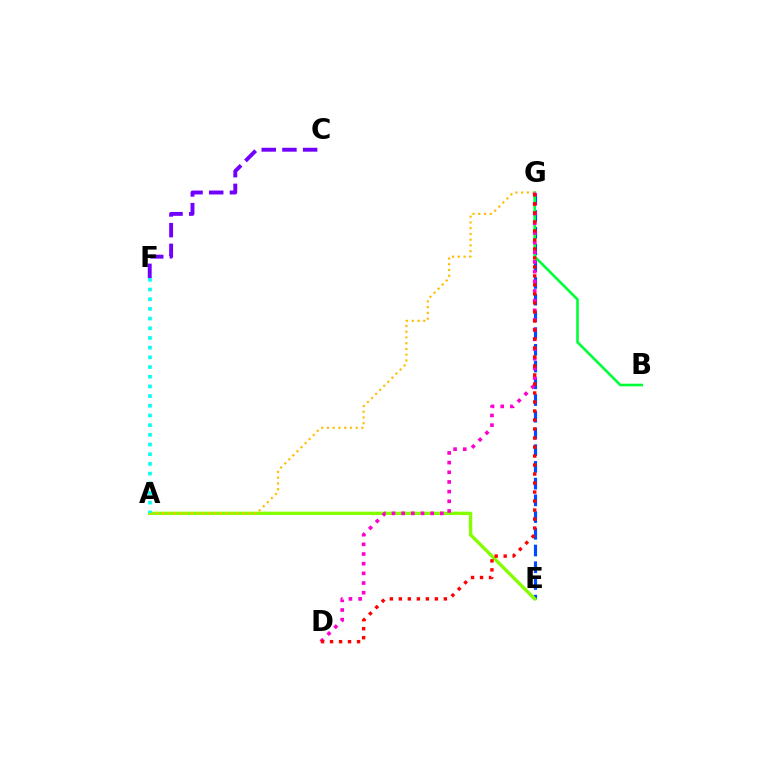{('E', 'G'): [{'color': '#004bff', 'line_style': 'dashed', 'thickness': 2.27}], ('A', 'E'): [{'color': '#84ff00', 'line_style': 'solid', 'thickness': 2.41}], ('B', 'G'): [{'color': '#00ff39', 'line_style': 'solid', 'thickness': 1.88}], ('C', 'F'): [{'color': '#7200ff', 'line_style': 'dashed', 'thickness': 2.81}], ('A', 'G'): [{'color': '#ffbd00', 'line_style': 'dotted', 'thickness': 1.56}], ('D', 'G'): [{'color': '#ff00cf', 'line_style': 'dotted', 'thickness': 2.63}, {'color': '#ff0000', 'line_style': 'dotted', 'thickness': 2.45}], ('A', 'F'): [{'color': '#00fff6', 'line_style': 'dotted', 'thickness': 2.63}]}